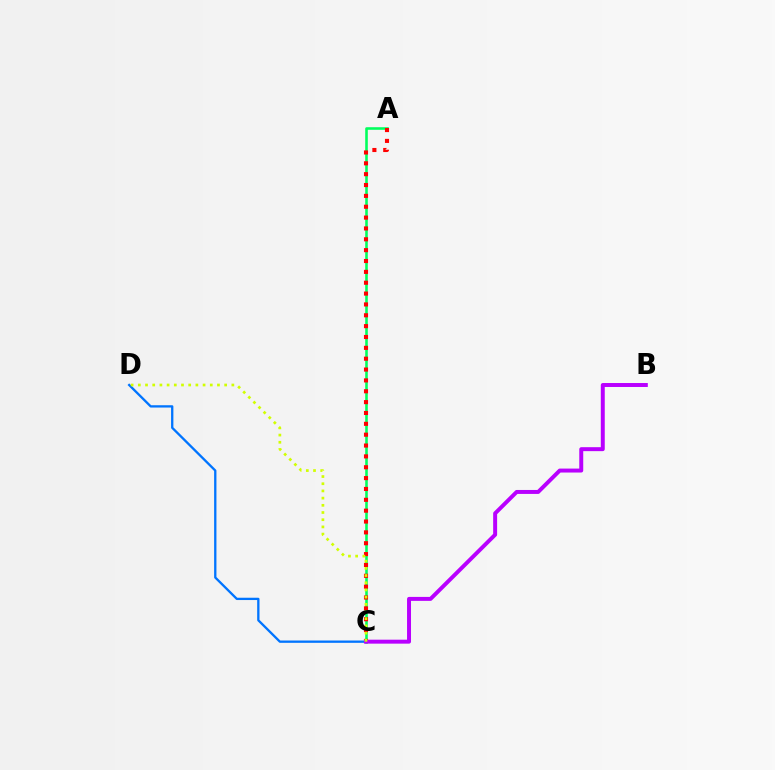{('A', 'C'): [{'color': '#00ff5c', 'line_style': 'solid', 'thickness': 1.86}, {'color': '#ff0000', 'line_style': 'dotted', 'thickness': 2.95}], ('C', 'D'): [{'color': '#0074ff', 'line_style': 'solid', 'thickness': 1.66}, {'color': '#d1ff00', 'line_style': 'dotted', 'thickness': 1.95}], ('B', 'C'): [{'color': '#b900ff', 'line_style': 'solid', 'thickness': 2.85}]}